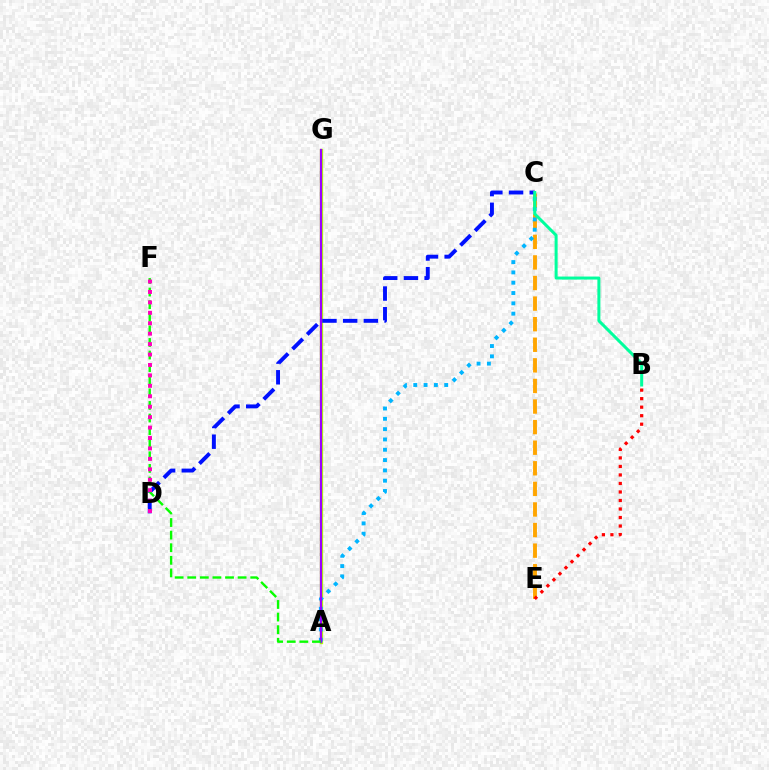{('A', 'G'): [{'color': '#b3ff00', 'line_style': 'solid', 'thickness': 2.4}, {'color': '#9b00ff', 'line_style': 'solid', 'thickness': 1.64}], ('C', 'E'): [{'color': '#ffa500', 'line_style': 'dashed', 'thickness': 2.8}], ('B', 'E'): [{'color': '#ff0000', 'line_style': 'dotted', 'thickness': 2.31}], ('A', 'C'): [{'color': '#00b5ff', 'line_style': 'dotted', 'thickness': 2.8}], ('C', 'D'): [{'color': '#0010ff', 'line_style': 'dashed', 'thickness': 2.81}], ('A', 'F'): [{'color': '#08ff00', 'line_style': 'dashed', 'thickness': 1.71}], ('B', 'C'): [{'color': '#00ff9d', 'line_style': 'solid', 'thickness': 2.16}], ('D', 'F'): [{'color': '#ff00bd', 'line_style': 'dotted', 'thickness': 2.83}]}